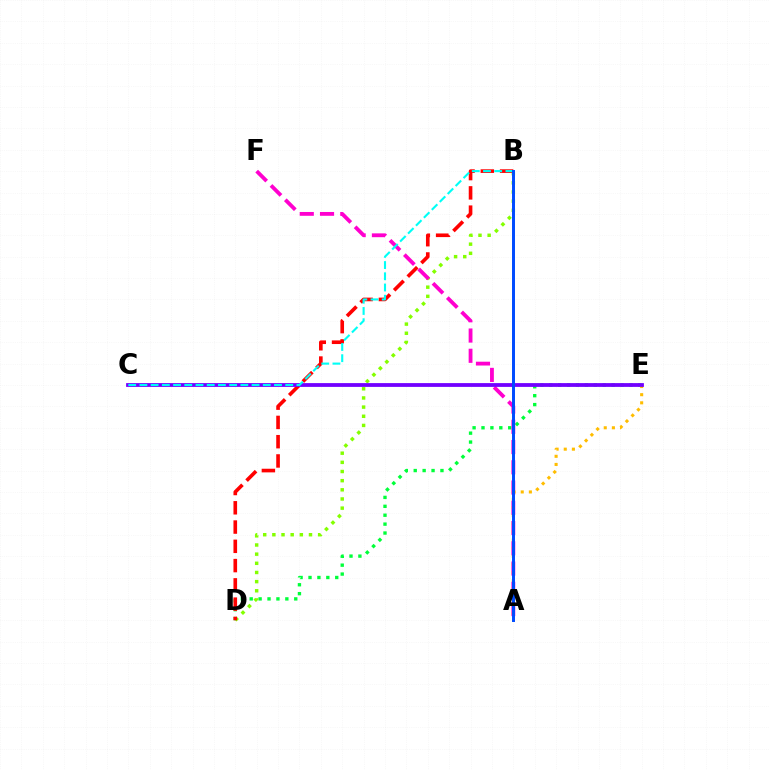{('D', 'E'): [{'color': '#00ff39', 'line_style': 'dotted', 'thickness': 2.42}], ('B', 'D'): [{'color': '#84ff00', 'line_style': 'dotted', 'thickness': 2.49}, {'color': '#ff0000', 'line_style': 'dashed', 'thickness': 2.62}], ('A', 'F'): [{'color': '#ff00cf', 'line_style': 'dashed', 'thickness': 2.75}], ('A', 'E'): [{'color': '#ffbd00', 'line_style': 'dotted', 'thickness': 2.21}], ('C', 'E'): [{'color': '#7200ff', 'line_style': 'solid', 'thickness': 2.73}], ('B', 'C'): [{'color': '#00fff6', 'line_style': 'dashed', 'thickness': 1.52}], ('A', 'B'): [{'color': '#004bff', 'line_style': 'solid', 'thickness': 2.14}]}